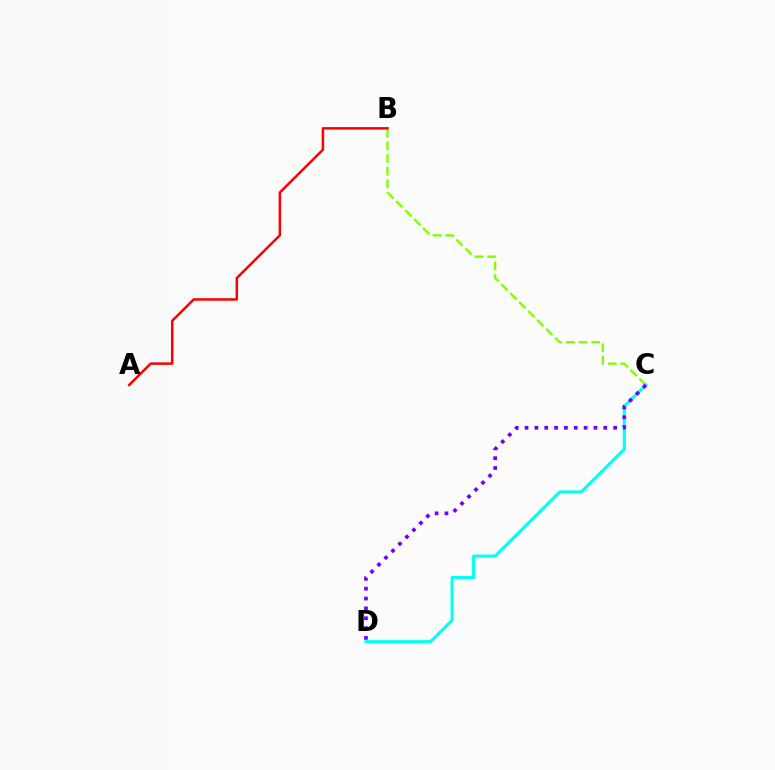{('B', 'C'): [{'color': '#84ff00', 'line_style': 'dashed', 'thickness': 1.72}], ('A', 'B'): [{'color': '#ff0000', 'line_style': 'solid', 'thickness': 1.8}], ('C', 'D'): [{'color': '#00fff6', 'line_style': 'solid', 'thickness': 2.21}, {'color': '#7200ff', 'line_style': 'dotted', 'thickness': 2.67}]}